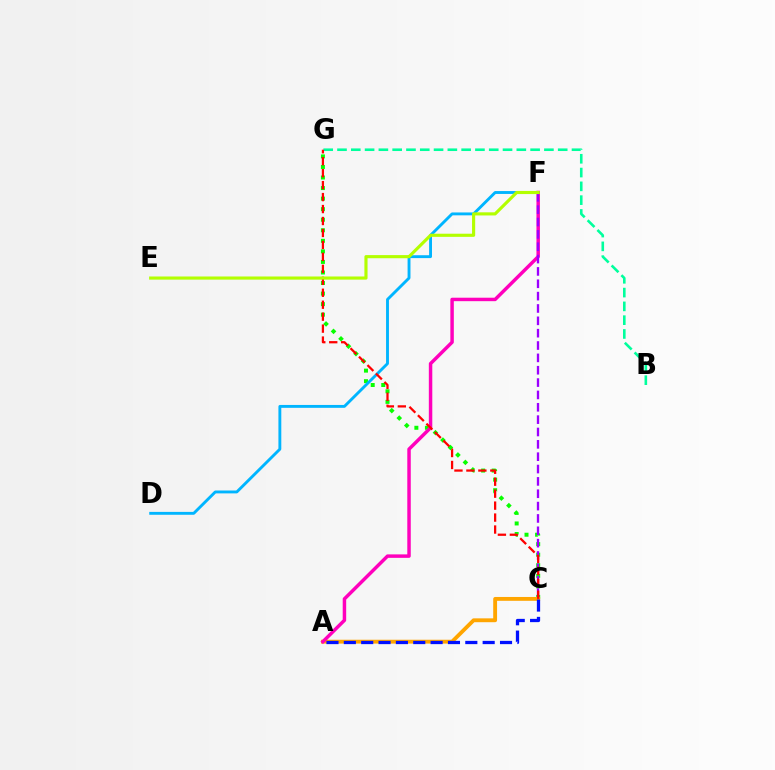{('C', 'G'): [{'color': '#08ff00', 'line_style': 'dotted', 'thickness': 2.87}, {'color': '#ff0000', 'line_style': 'dashed', 'thickness': 1.62}], ('A', 'C'): [{'color': '#ffa500', 'line_style': 'solid', 'thickness': 2.77}, {'color': '#0010ff', 'line_style': 'dashed', 'thickness': 2.36}], ('B', 'G'): [{'color': '#00ff9d', 'line_style': 'dashed', 'thickness': 1.87}], ('D', 'F'): [{'color': '#00b5ff', 'line_style': 'solid', 'thickness': 2.07}], ('A', 'F'): [{'color': '#ff00bd', 'line_style': 'solid', 'thickness': 2.49}], ('C', 'F'): [{'color': '#9b00ff', 'line_style': 'dashed', 'thickness': 1.68}], ('E', 'F'): [{'color': '#b3ff00', 'line_style': 'solid', 'thickness': 2.26}]}